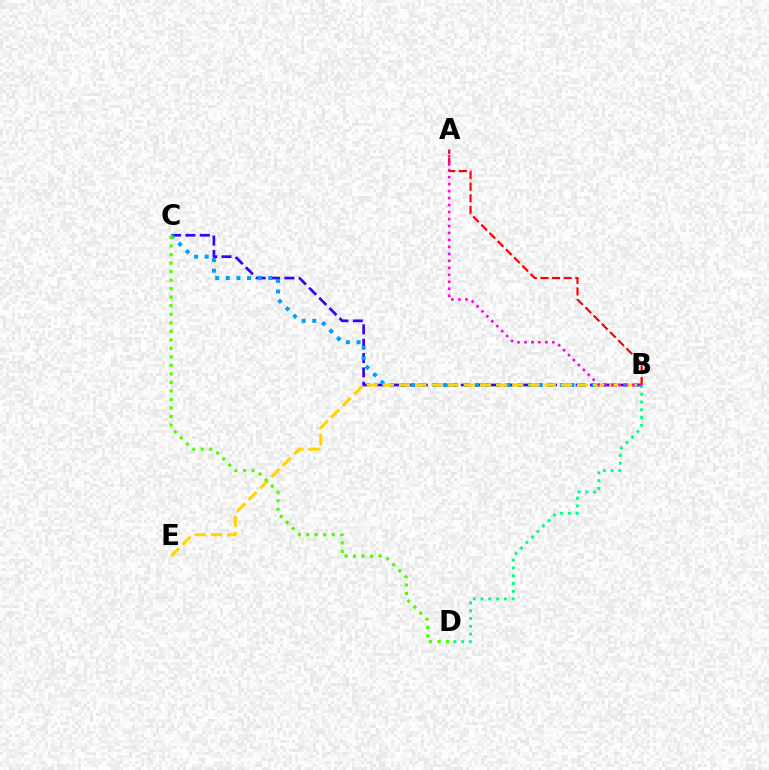{('A', 'B'): [{'color': '#ff0000', 'line_style': 'dashed', 'thickness': 1.58}, {'color': '#ff00ed', 'line_style': 'dotted', 'thickness': 1.9}], ('B', 'C'): [{'color': '#3700ff', 'line_style': 'dashed', 'thickness': 1.95}, {'color': '#009eff', 'line_style': 'dotted', 'thickness': 2.88}], ('B', 'D'): [{'color': '#00ff86', 'line_style': 'dotted', 'thickness': 2.11}], ('B', 'E'): [{'color': '#ffd500', 'line_style': 'dashed', 'thickness': 2.2}], ('C', 'D'): [{'color': '#4fff00', 'line_style': 'dotted', 'thickness': 2.32}]}